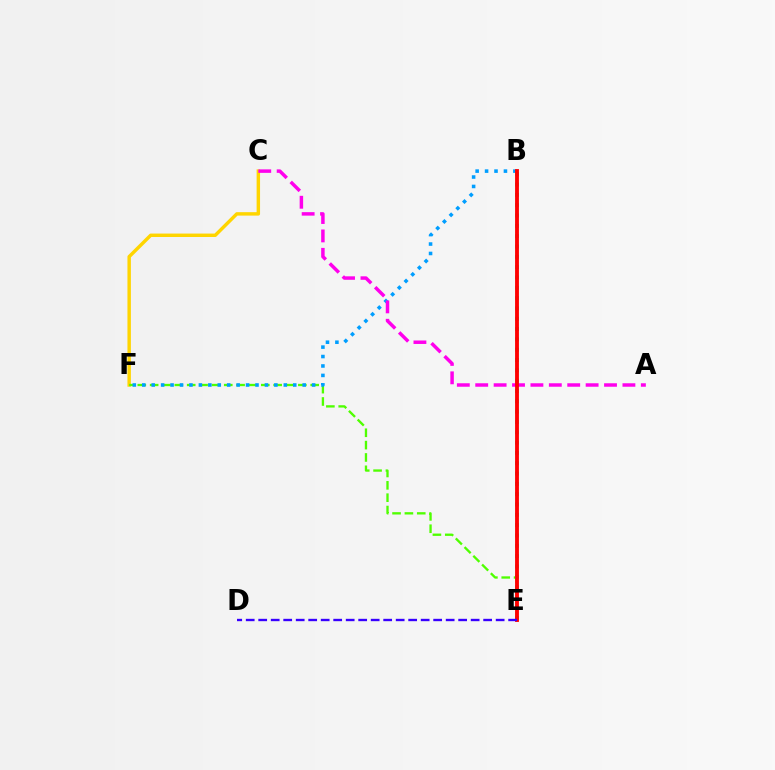{('C', 'F'): [{'color': '#ffd500', 'line_style': 'solid', 'thickness': 2.47}], ('E', 'F'): [{'color': '#4fff00', 'line_style': 'dashed', 'thickness': 1.68}], ('B', 'F'): [{'color': '#009eff', 'line_style': 'dotted', 'thickness': 2.56}], ('A', 'C'): [{'color': '#ff00ed', 'line_style': 'dashed', 'thickness': 2.5}], ('B', 'E'): [{'color': '#00ff86', 'line_style': 'dotted', 'thickness': 2.8}, {'color': '#ff0000', 'line_style': 'solid', 'thickness': 2.77}], ('D', 'E'): [{'color': '#3700ff', 'line_style': 'dashed', 'thickness': 1.7}]}